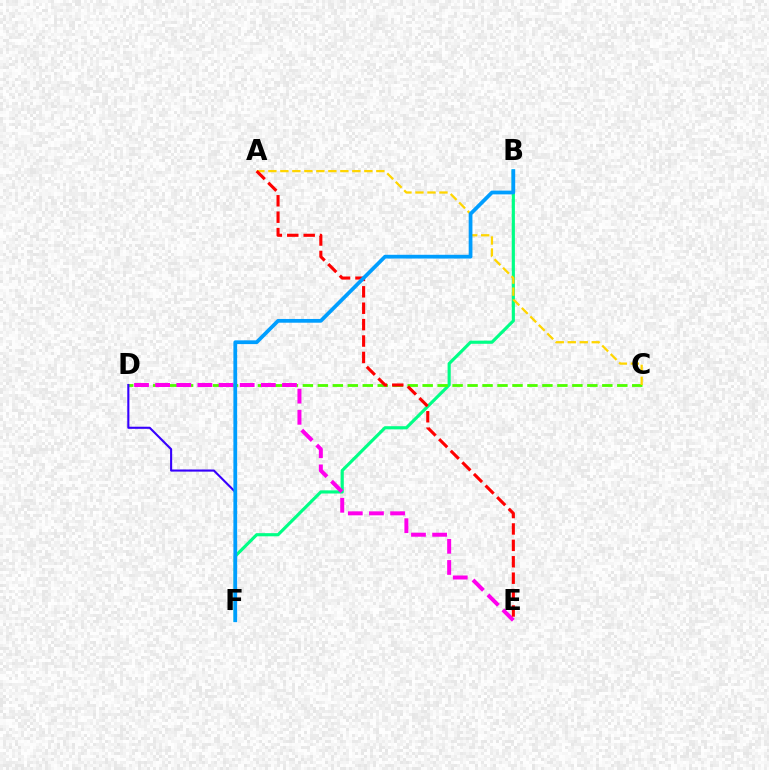{('B', 'F'): [{'color': '#00ff86', 'line_style': 'solid', 'thickness': 2.27}, {'color': '#009eff', 'line_style': 'solid', 'thickness': 2.7}], ('C', 'D'): [{'color': '#4fff00', 'line_style': 'dashed', 'thickness': 2.03}], ('D', 'F'): [{'color': '#3700ff', 'line_style': 'solid', 'thickness': 1.52}], ('D', 'E'): [{'color': '#ff00ed', 'line_style': 'dashed', 'thickness': 2.87}], ('A', 'C'): [{'color': '#ffd500', 'line_style': 'dashed', 'thickness': 1.63}], ('A', 'E'): [{'color': '#ff0000', 'line_style': 'dashed', 'thickness': 2.23}]}